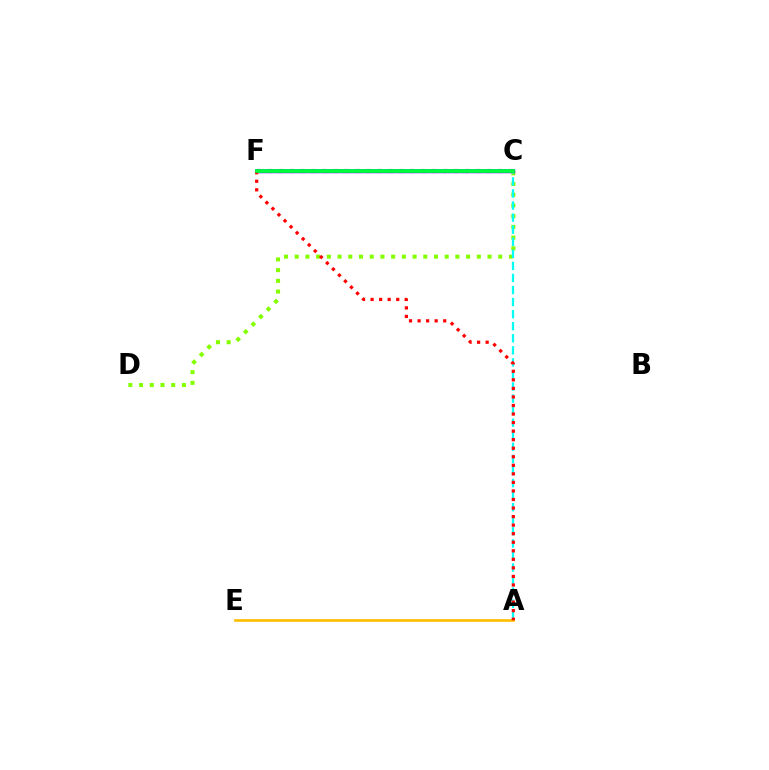{('C', 'F'): [{'color': '#ff00cf', 'line_style': 'dotted', 'thickness': 2.98}, {'color': '#7200ff', 'line_style': 'solid', 'thickness': 2.51}, {'color': '#004bff', 'line_style': 'solid', 'thickness': 2.72}, {'color': '#00ff39', 'line_style': 'solid', 'thickness': 2.67}], ('C', 'D'): [{'color': '#84ff00', 'line_style': 'dotted', 'thickness': 2.91}], ('A', 'E'): [{'color': '#ffbd00', 'line_style': 'solid', 'thickness': 1.9}], ('A', 'C'): [{'color': '#00fff6', 'line_style': 'dashed', 'thickness': 1.64}], ('A', 'F'): [{'color': '#ff0000', 'line_style': 'dotted', 'thickness': 2.32}]}